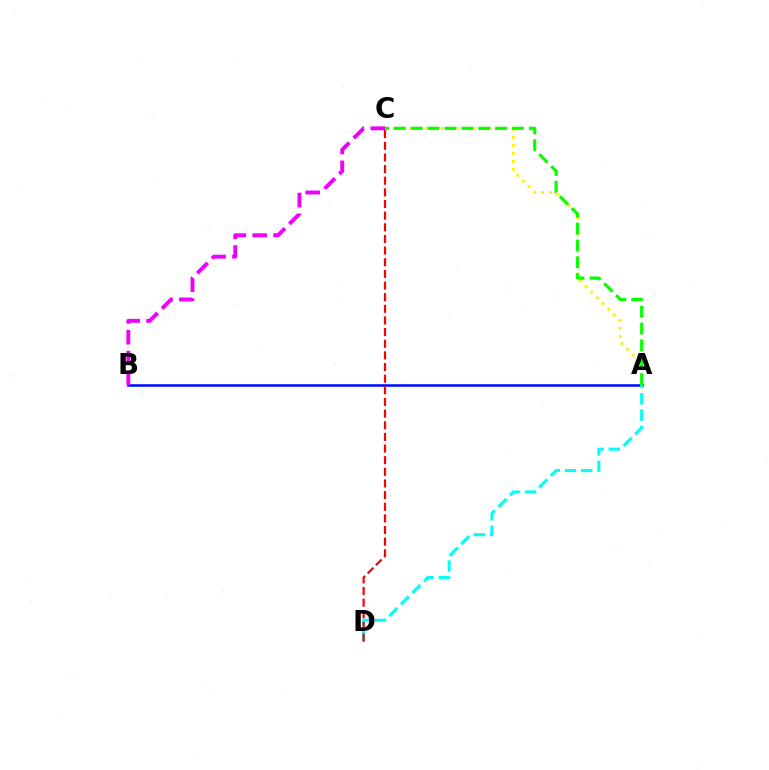{('A', 'C'): [{'color': '#fcf500', 'line_style': 'dotted', 'thickness': 2.17}, {'color': '#08ff00', 'line_style': 'dashed', 'thickness': 2.29}], ('A', 'B'): [{'color': '#0010ff', 'line_style': 'solid', 'thickness': 1.85}], ('B', 'C'): [{'color': '#ee00ff', 'line_style': 'dashed', 'thickness': 2.83}], ('A', 'D'): [{'color': '#00fff6', 'line_style': 'dashed', 'thickness': 2.21}], ('C', 'D'): [{'color': '#ff0000', 'line_style': 'dashed', 'thickness': 1.58}]}